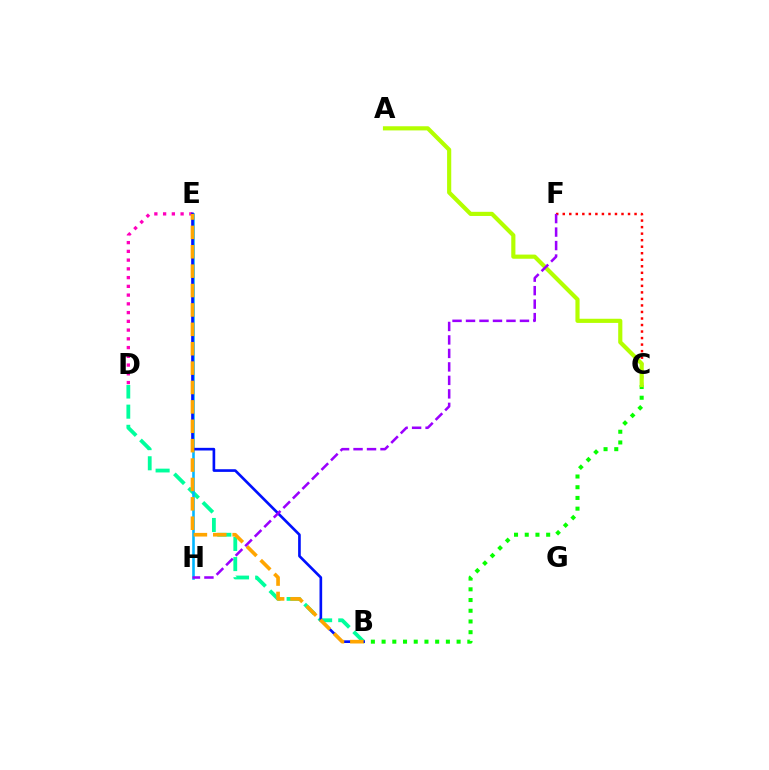{('D', 'E'): [{'color': '#ff00bd', 'line_style': 'dotted', 'thickness': 2.38}], ('C', 'F'): [{'color': '#ff0000', 'line_style': 'dotted', 'thickness': 1.77}], ('B', 'C'): [{'color': '#08ff00', 'line_style': 'dotted', 'thickness': 2.91}], ('B', 'D'): [{'color': '#00ff9d', 'line_style': 'dashed', 'thickness': 2.74}], ('E', 'H'): [{'color': '#00b5ff', 'line_style': 'solid', 'thickness': 1.86}], ('B', 'E'): [{'color': '#0010ff', 'line_style': 'solid', 'thickness': 1.92}, {'color': '#ffa500', 'line_style': 'dashed', 'thickness': 2.63}], ('A', 'C'): [{'color': '#b3ff00', 'line_style': 'solid', 'thickness': 2.99}], ('F', 'H'): [{'color': '#9b00ff', 'line_style': 'dashed', 'thickness': 1.83}]}